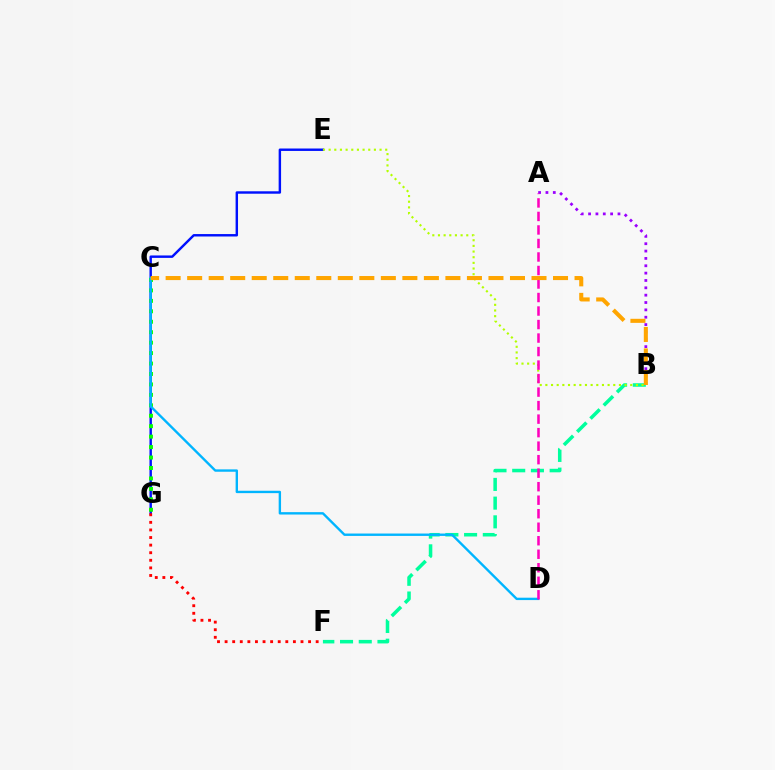{('B', 'F'): [{'color': '#00ff9d', 'line_style': 'dashed', 'thickness': 2.54}], ('E', 'G'): [{'color': '#0010ff', 'line_style': 'solid', 'thickness': 1.75}], ('B', 'E'): [{'color': '#b3ff00', 'line_style': 'dotted', 'thickness': 1.54}], ('C', 'G'): [{'color': '#08ff00', 'line_style': 'dotted', 'thickness': 2.84}], ('A', 'B'): [{'color': '#9b00ff', 'line_style': 'dotted', 'thickness': 2.0}], ('C', 'D'): [{'color': '#00b5ff', 'line_style': 'solid', 'thickness': 1.71}], ('F', 'G'): [{'color': '#ff0000', 'line_style': 'dotted', 'thickness': 2.06}], ('A', 'D'): [{'color': '#ff00bd', 'line_style': 'dashed', 'thickness': 1.84}], ('B', 'C'): [{'color': '#ffa500', 'line_style': 'dashed', 'thickness': 2.92}]}